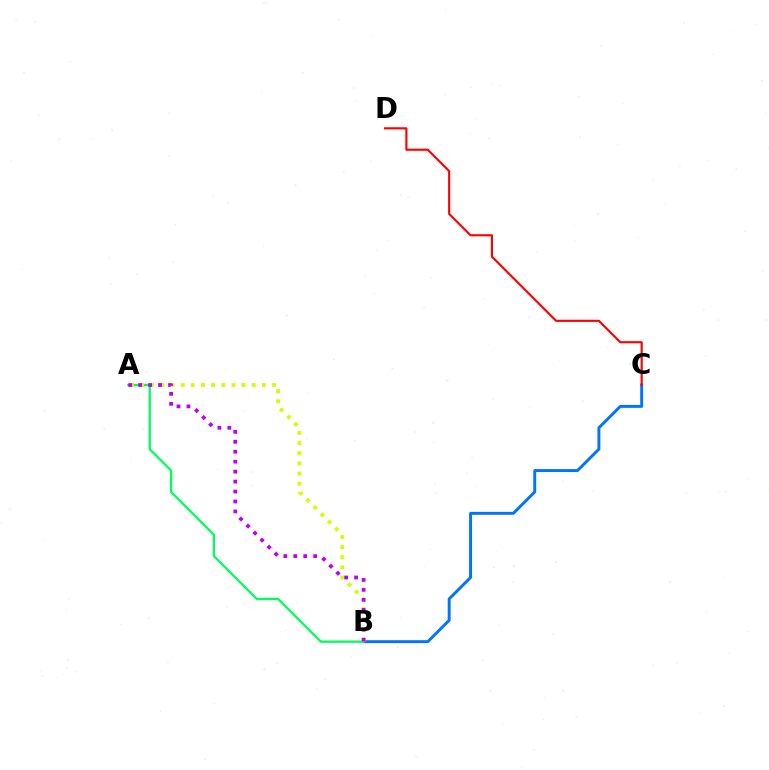{('B', 'C'): [{'color': '#0074ff', 'line_style': 'solid', 'thickness': 2.11}], ('C', 'D'): [{'color': '#ff0000', 'line_style': 'solid', 'thickness': 1.54}], ('A', 'B'): [{'color': '#00ff5c', 'line_style': 'solid', 'thickness': 1.63}, {'color': '#d1ff00', 'line_style': 'dotted', 'thickness': 2.76}, {'color': '#b900ff', 'line_style': 'dotted', 'thickness': 2.7}]}